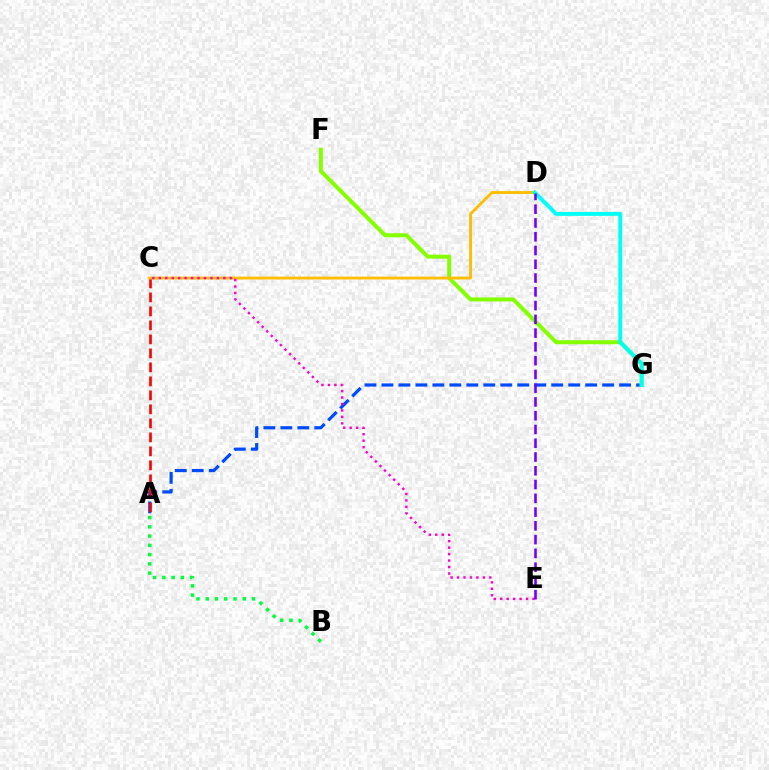{('A', 'G'): [{'color': '#004bff', 'line_style': 'dashed', 'thickness': 2.31}], ('A', 'C'): [{'color': '#ff0000', 'line_style': 'dashed', 'thickness': 1.9}], ('A', 'B'): [{'color': '#00ff39', 'line_style': 'dotted', 'thickness': 2.51}], ('F', 'G'): [{'color': '#84ff00', 'line_style': 'solid', 'thickness': 2.87}], ('C', 'D'): [{'color': '#ffbd00', 'line_style': 'solid', 'thickness': 2.05}], ('C', 'E'): [{'color': '#ff00cf', 'line_style': 'dotted', 'thickness': 1.75}], ('D', 'G'): [{'color': '#00fff6', 'line_style': 'solid', 'thickness': 2.83}], ('D', 'E'): [{'color': '#7200ff', 'line_style': 'dashed', 'thickness': 1.87}]}